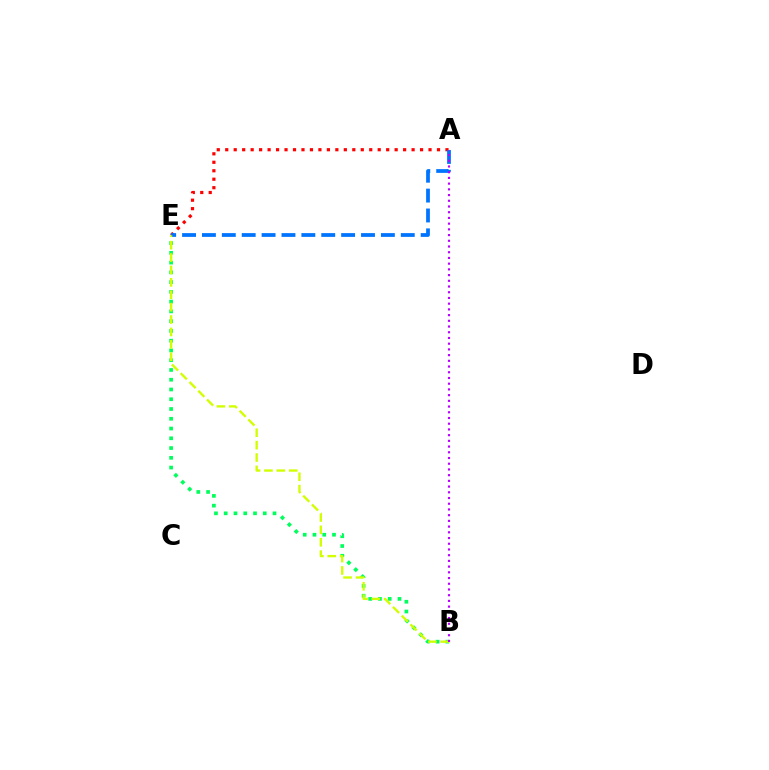{('A', 'E'): [{'color': '#ff0000', 'line_style': 'dotted', 'thickness': 2.3}, {'color': '#0074ff', 'line_style': 'dashed', 'thickness': 2.7}], ('B', 'E'): [{'color': '#00ff5c', 'line_style': 'dotted', 'thickness': 2.65}, {'color': '#d1ff00', 'line_style': 'dashed', 'thickness': 1.68}], ('A', 'B'): [{'color': '#b900ff', 'line_style': 'dotted', 'thickness': 1.55}]}